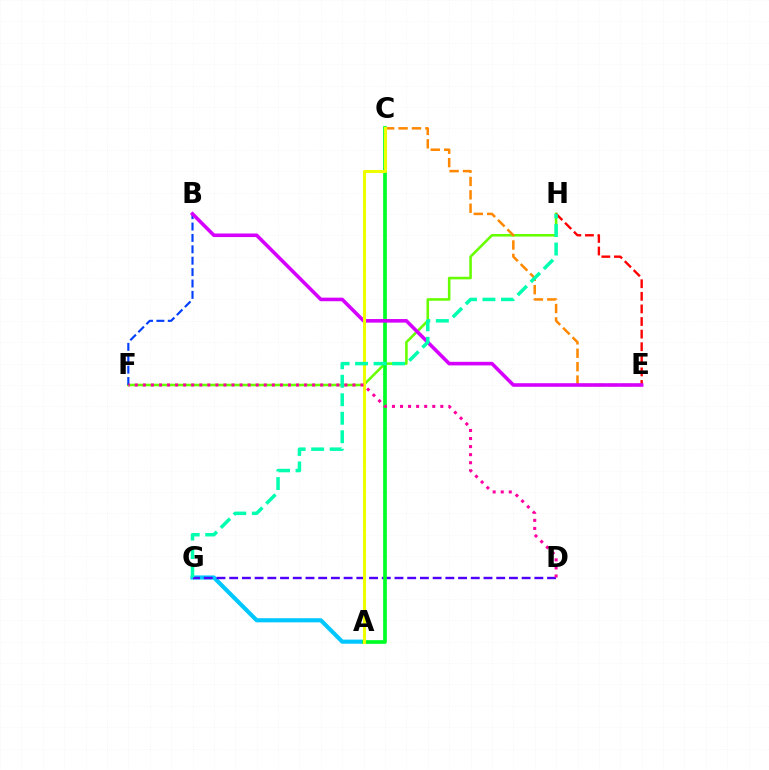{('F', 'H'): [{'color': '#66ff00', 'line_style': 'solid', 'thickness': 1.86}], ('C', 'E'): [{'color': '#ff8800', 'line_style': 'dashed', 'thickness': 1.82}], ('A', 'G'): [{'color': '#00c7ff', 'line_style': 'solid', 'thickness': 2.97}], ('B', 'F'): [{'color': '#003fff', 'line_style': 'dashed', 'thickness': 1.55}], ('E', 'H'): [{'color': '#ff0000', 'line_style': 'dashed', 'thickness': 1.71}], ('D', 'G'): [{'color': '#4f00ff', 'line_style': 'dashed', 'thickness': 1.73}], ('A', 'C'): [{'color': '#00ff27', 'line_style': 'solid', 'thickness': 2.66}, {'color': '#eeff00', 'line_style': 'solid', 'thickness': 2.2}], ('B', 'E'): [{'color': '#d600ff', 'line_style': 'solid', 'thickness': 2.58}], ('G', 'H'): [{'color': '#00ffaf', 'line_style': 'dashed', 'thickness': 2.51}], ('D', 'F'): [{'color': '#ff00a0', 'line_style': 'dotted', 'thickness': 2.19}]}